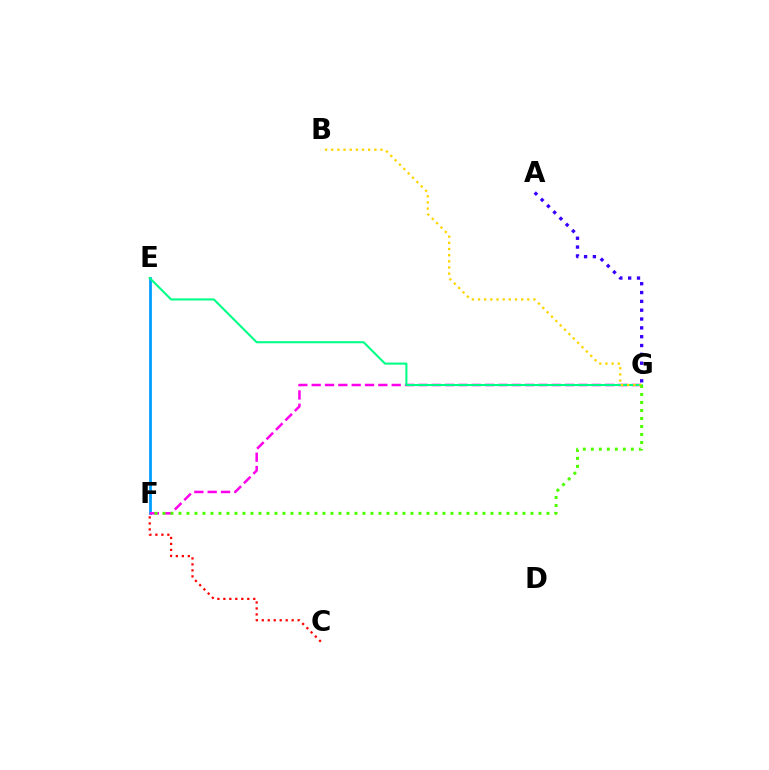{('E', 'F'): [{'color': '#009eff', 'line_style': 'solid', 'thickness': 1.99}], ('F', 'G'): [{'color': '#ff00ed', 'line_style': 'dashed', 'thickness': 1.81}, {'color': '#4fff00', 'line_style': 'dotted', 'thickness': 2.17}], ('E', 'G'): [{'color': '#00ff86', 'line_style': 'solid', 'thickness': 1.5}], ('C', 'F'): [{'color': '#ff0000', 'line_style': 'dotted', 'thickness': 1.62}], ('A', 'G'): [{'color': '#3700ff', 'line_style': 'dotted', 'thickness': 2.4}], ('B', 'G'): [{'color': '#ffd500', 'line_style': 'dotted', 'thickness': 1.67}]}